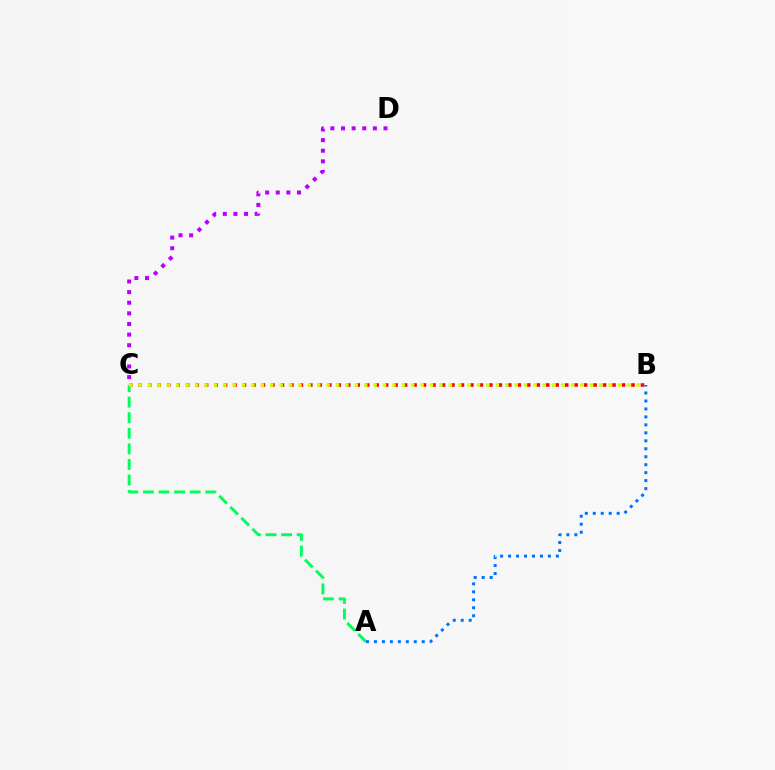{('B', 'C'): [{'color': '#ff0000', 'line_style': 'dotted', 'thickness': 2.57}, {'color': '#d1ff00', 'line_style': 'dotted', 'thickness': 2.55}], ('C', 'D'): [{'color': '#b900ff', 'line_style': 'dotted', 'thickness': 2.89}], ('A', 'C'): [{'color': '#00ff5c', 'line_style': 'dashed', 'thickness': 2.12}], ('A', 'B'): [{'color': '#0074ff', 'line_style': 'dotted', 'thickness': 2.16}]}